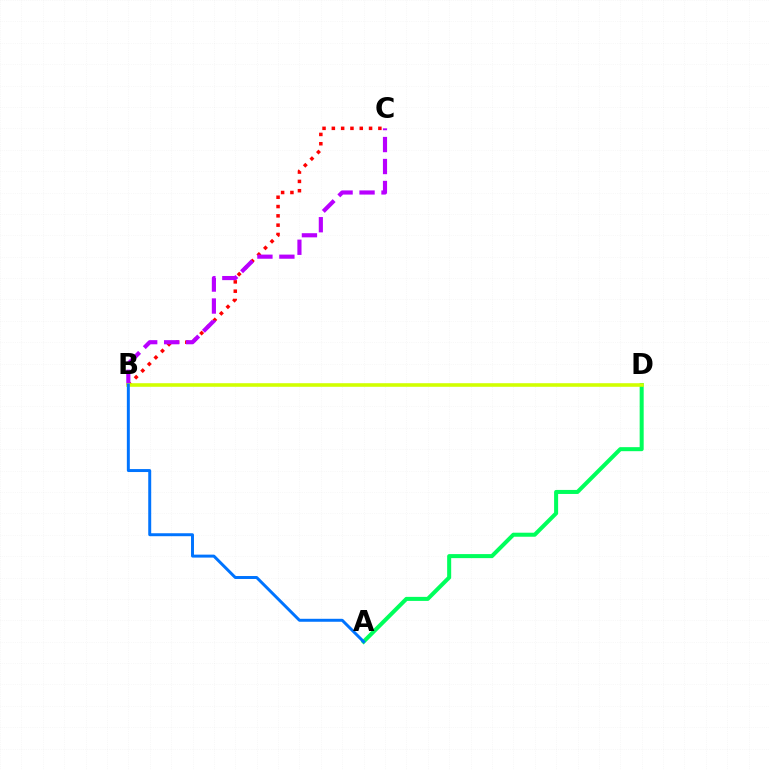{('A', 'D'): [{'color': '#00ff5c', 'line_style': 'solid', 'thickness': 2.9}], ('B', 'C'): [{'color': '#ff0000', 'line_style': 'dotted', 'thickness': 2.53}, {'color': '#b900ff', 'line_style': 'dashed', 'thickness': 2.98}], ('B', 'D'): [{'color': '#d1ff00', 'line_style': 'solid', 'thickness': 2.58}], ('A', 'B'): [{'color': '#0074ff', 'line_style': 'solid', 'thickness': 2.13}]}